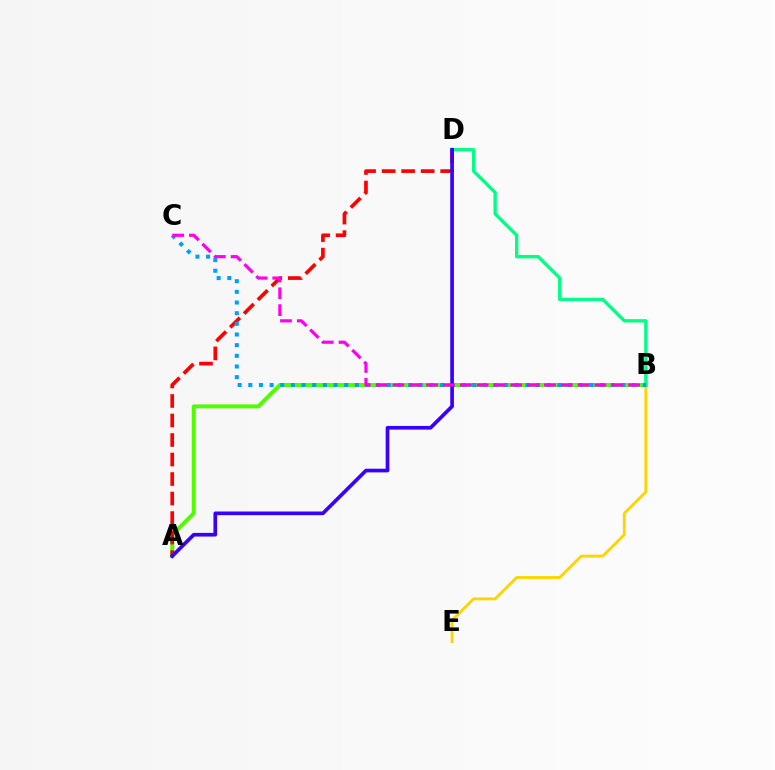{('B', 'E'): [{'color': '#ffd500', 'line_style': 'solid', 'thickness': 2.07}], ('A', 'B'): [{'color': '#4fff00', 'line_style': 'solid', 'thickness': 2.87}], ('B', 'D'): [{'color': '#00ff86', 'line_style': 'solid', 'thickness': 2.41}], ('A', 'D'): [{'color': '#ff0000', 'line_style': 'dashed', 'thickness': 2.65}, {'color': '#3700ff', 'line_style': 'solid', 'thickness': 2.64}], ('B', 'C'): [{'color': '#009eff', 'line_style': 'dotted', 'thickness': 2.9}, {'color': '#ff00ed', 'line_style': 'dashed', 'thickness': 2.29}]}